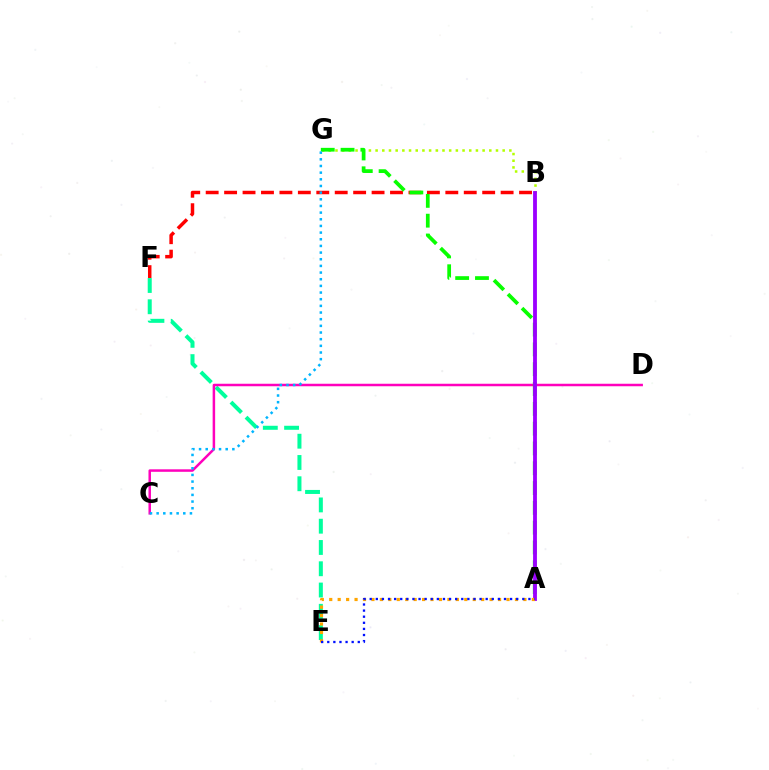{('B', 'F'): [{'color': '#ff0000', 'line_style': 'dashed', 'thickness': 2.5}], ('E', 'F'): [{'color': '#00ff9d', 'line_style': 'dashed', 'thickness': 2.89}], ('C', 'D'): [{'color': '#ff00bd', 'line_style': 'solid', 'thickness': 1.8}], ('B', 'G'): [{'color': '#b3ff00', 'line_style': 'dotted', 'thickness': 1.82}], ('A', 'G'): [{'color': '#08ff00', 'line_style': 'dashed', 'thickness': 2.69}], ('C', 'G'): [{'color': '#00b5ff', 'line_style': 'dotted', 'thickness': 1.81}], ('A', 'B'): [{'color': '#9b00ff', 'line_style': 'solid', 'thickness': 2.75}], ('A', 'E'): [{'color': '#ffa500', 'line_style': 'dotted', 'thickness': 2.29}, {'color': '#0010ff', 'line_style': 'dotted', 'thickness': 1.66}]}